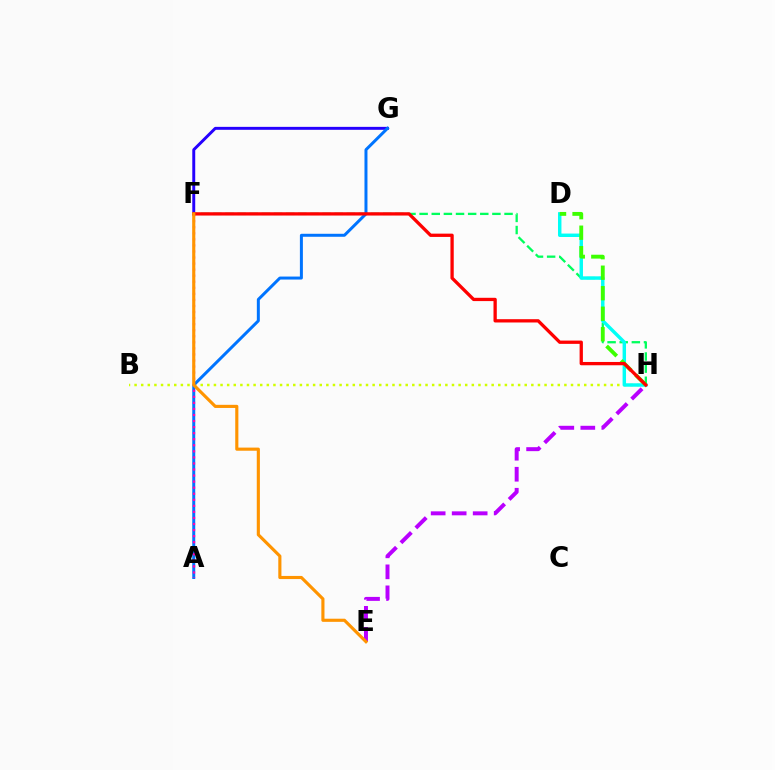{('F', 'G'): [{'color': '#2500ff', 'line_style': 'solid', 'thickness': 2.12}], ('E', 'H'): [{'color': '#b900ff', 'line_style': 'dashed', 'thickness': 2.85}], ('F', 'H'): [{'color': '#00ff5c', 'line_style': 'dashed', 'thickness': 1.65}, {'color': '#ff0000', 'line_style': 'solid', 'thickness': 2.37}], ('B', 'H'): [{'color': '#d1ff00', 'line_style': 'dotted', 'thickness': 1.8}], ('D', 'H'): [{'color': '#00fff6', 'line_style': 'solid', 'thickness': 2.48}, {'color': '#3dff00', 'line_style': 'dashed', 'thickness': 2.79}], ('A', 'G'): [{'color': '#0074ff', 'line_style': 'solid', 'thickness': 2.15}], ('A', 'F'): [{'color': '#ff00ac', 'line_style': 'dotted', 'thickness': 1.65}], ('E', 'F'): [{'color': '#ff9400', 'line_style': 'solid', 'thickness': 2.25}]}